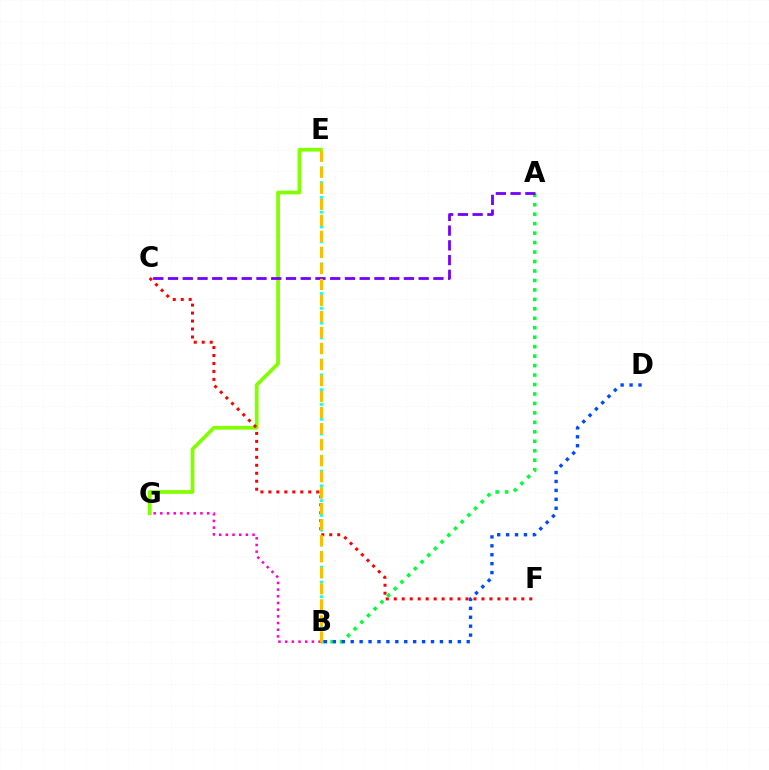{('E', 'G'): [{'color': '#84ff00', 'line_style': 'solid', 'thickness': 2.7}], ('C', 'F'): [{'color': '#ff0000', 'line_style': 'dotted', 'thickness': 2.17}], ('A', 'B'): [{'color': '#00ff39', 'line_style': 'dotted', 'thickness': 2.57}], ('B', 'E'): [{'color': '#00fff6', 'line_style': 'dotted', 'thickness': 2.01}, {'color': '#ffbd00', 'line_style': 'dashed', 'thickness': 2.18}], ('B', 'D'): [{'color': '#004bff', 'line_style': 'dotted', 'thickness': 2.42}], ('A', 'C'): [{'color': '#7200ff', 'line_style': 'dashed', 'thickness': 2.0}], ('B', 'G'): [{'color': '#ff00cf', 'line_style': 'dotted', 'thickness': 1.82}]}